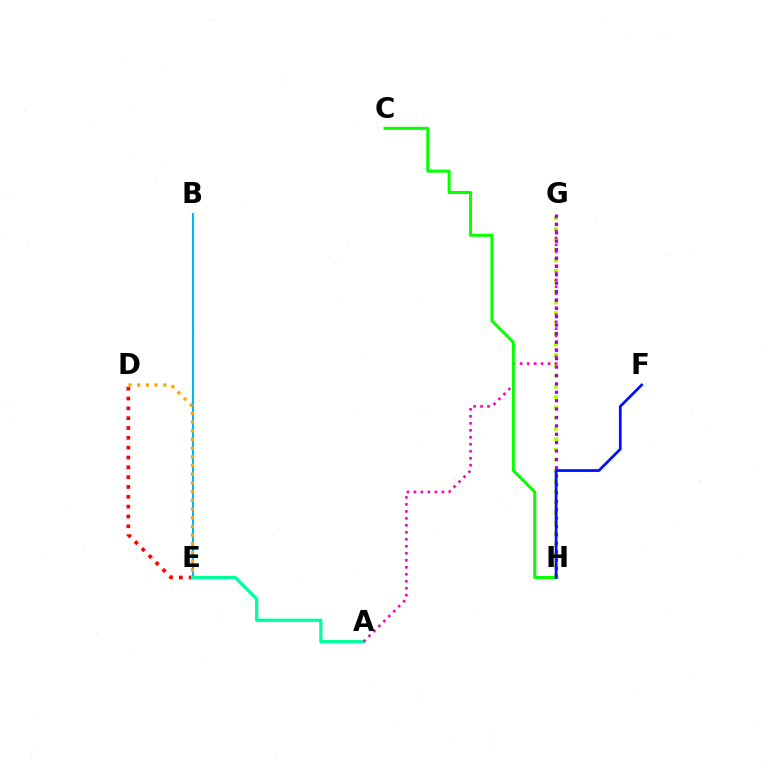{('D', 'E'): [{'color': '#ff0000', 'line_style': 'dotted', 'thickness': 2.67}, {'color': '#ffa500', 'line_style': 'dotted', 'thickness': 2.36}], ('B', 'E'): [{'color': '#00b5ff', 'line_style': 'solid', 'thickness': 1.51}], ('A', 'E'): [{'color': '#00ff9d', 'line_style': 'solid', 'thickness': 2.35}], ('G', 'H'): [{'color': '#b3ff00', 'line_style': 'dotted', 'thickness': 2.86}, {'color': '#9b00ff', 'line_style': 'dotted', 'thickness': 2.28}], ('A', 'G'): [{'color': '#ff00bd', 'line_style': 'dotted', 'thickness': 1.9}], ('C', 'H'): [{'color': '#08ff00', 'line_style': 'solid', 'thickness': 2.18}], ('F', 'H'): [{'color': '#0010ff', 'line_style': 'solid', 'thickness': 1.98}]}